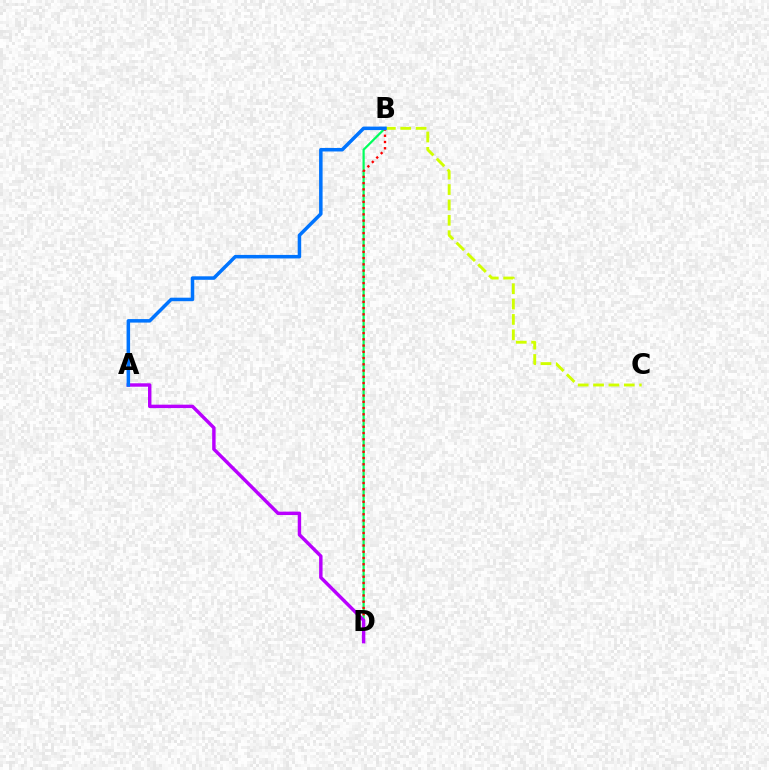{('B', 'D'): [{'color': '#00ff5c', 'line_style': 'solid', 'thickness': 1.59}, {'color': '#ff0000', 'line_style': 'dotted', 'thickness': 1.7}], ('B', 'C'): [{'color': '#d1ff00', 'line_style': 'dashed', 'thickness': 2.09}], ('A', 'D'): [{'color': '#b900ff', 'line_style': 'solid', 'thickness': 2.46}], ('A', 'B'): [{'color': '#0074ff', 'line_style': 'solid', 'thickness': 2.52}]}